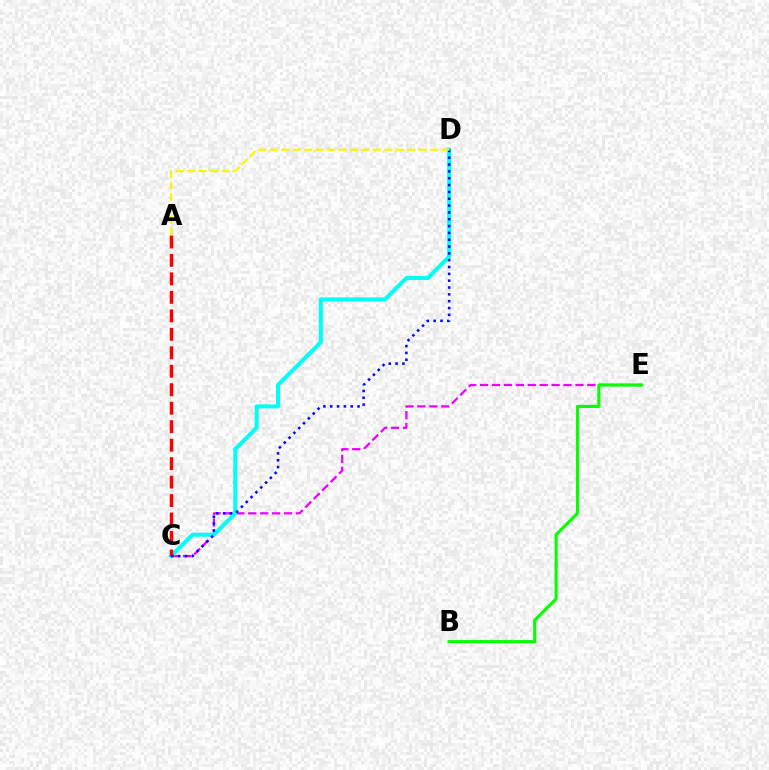{('C', 'E'): [{'color': '#ee00ff', 'line_style': 'dashed', 'thickness': 1.62}], ('C', 'D'): [{'color': '#00fff6', 'line_style': 'solid', 'thickness': 2.89}, {'color': '#0010ff', 'line_style': 'dotted', 'thickness': 1.86}], ('A', 'C'): [{'color': '#ff0000', 'line_style': 'dashed', 'thickness': 2.51}], ('B', 'E'): [{'color': '#08ff00', 'line_style': 'solid', 'thickness': 2.27}], ('A', 'D'): [{'color': '#fcf500', 'line_style': 'dashed', 'thickness': 1.56}]}